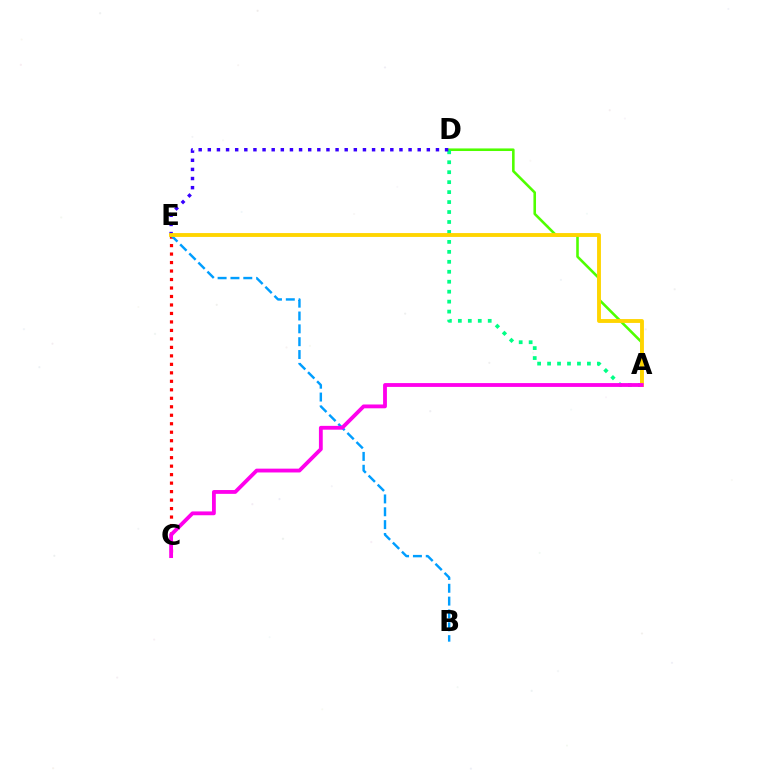{('C', 'E'): [{'color': '#ff0000', 'line_style': 'dotted', 'thickness': 2.31}], ('B', 'E'): [{'color': '#009eff', 'line_style': 'dashed', 'thickness': 1.74}], ('A', 'D'): [{'color': '#4fff00', 'line_style': 'solid', 'thickness': 1.86}, {'color': '#00ff86', 'line_style': 'dotted', 'thickness': 2.71}], ('D', 'E'): [{'color': '#3700ff', 'line_style': 'dotted', 'thickness': 2.48}], ('A', 'E'): [{'color': '#ffd500', 'line_style': 'solid', 'thickness': 2.78}], ('A', 'C'): [{'color': '#ff00ed', 'line_style': 'solid', 'thickness': 2.75}]}